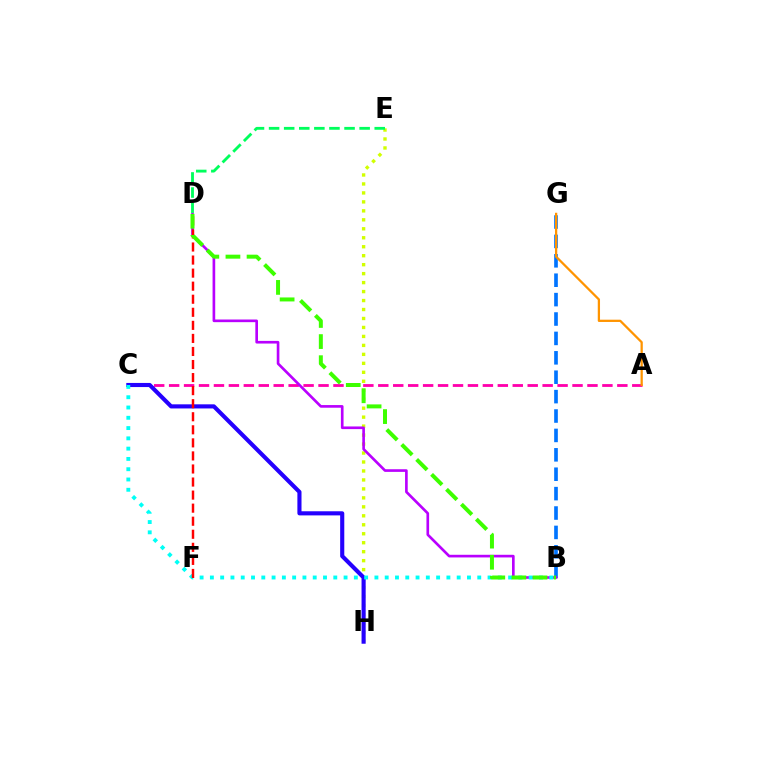{('A', 'C'): [{'color': '#ff00ac', 'line_style': 'dashed', 'thickness': 2.03}], ('B', 'G'): [{'color': '#0074ff', 'line_style': 'dashed', 'thickness': 2.64}], ('E', 'H'): [{'color': '#d1ff00', 'line_style': 'dotted', 'thickness': 2.44}], ('C', 'H'): [{'color': '#2500ff', 'line_style': 'solid', 'thickness': 2.97}], ('B', 'D'): [{'color': '#b900ff', 'line_style': 'solid', 'thickness': 1.91}, {'color': '#3dff00', 'line_style': 'dashed', 'thickness': 2.87}], ('B', 'C'): [{'color': '#00fff6', 'line_style': 'dotted', 'thickness': 2.79}], ('D', 'F'): [{'color': '#ff0000', 'line_style': 'dashed', 'thickness': 1.77}], ('A', 'G'): [{'color': '#ff9400', 'line_style': 'solid', 'thickness': 1.63}], ('D', 'E'): [{'color': '#00ff5c', 'line_style': 'dashed', 'thickness': 2.05}]}